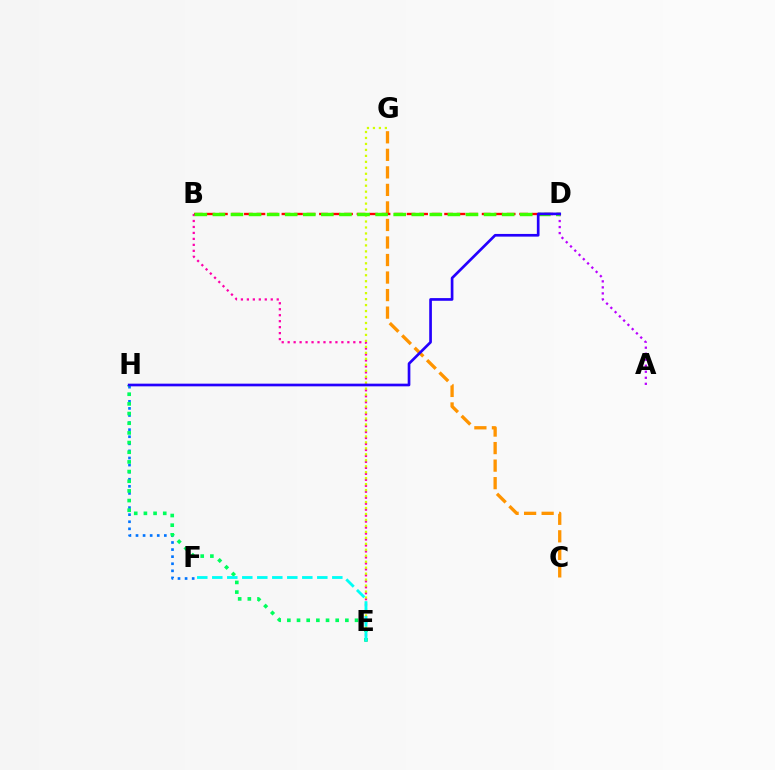{('A', 'D'): [{'color': '#b900ff', 'line_style': 'dotted', 'thickness': 1.64}], ('B', 'E'): [{'color': '#ff00ac', 'line_style': 'dotted', 'thickness': 1.62}], ('C', 'G'): [{'color': '#ff9400', 'line_style': 'dashed', 'thickness': 2.38}], ('F', 'H'): [{'color': '#0074ff', 'line_style': 'dotted', 'thickness': 1.92}], ('E', 'G'): [{'color': '#d1ff00', 'line_style': 'dotted', 'thickness': 1.62}], ('E', 'H'): [{'color': '#00ff5c', 'line_style': 'dotted', 'thickness': 2.63}], ('B', 'D'): [{'color': '#ff0000', 'line_style': 'dashed', 'thickness': 1.7}, {'color': '#3dff00', 'line_style': 'dashed', 'thickness': 2.46}], ('E', 'F'): [{'color': '#00fff6', 'line_style': 'dashed', 'thickness': 2.04}], ('D', 'H'): [{'color': '#2500ff', 'line_style': 'solid', 'thickness': 1.93}]}